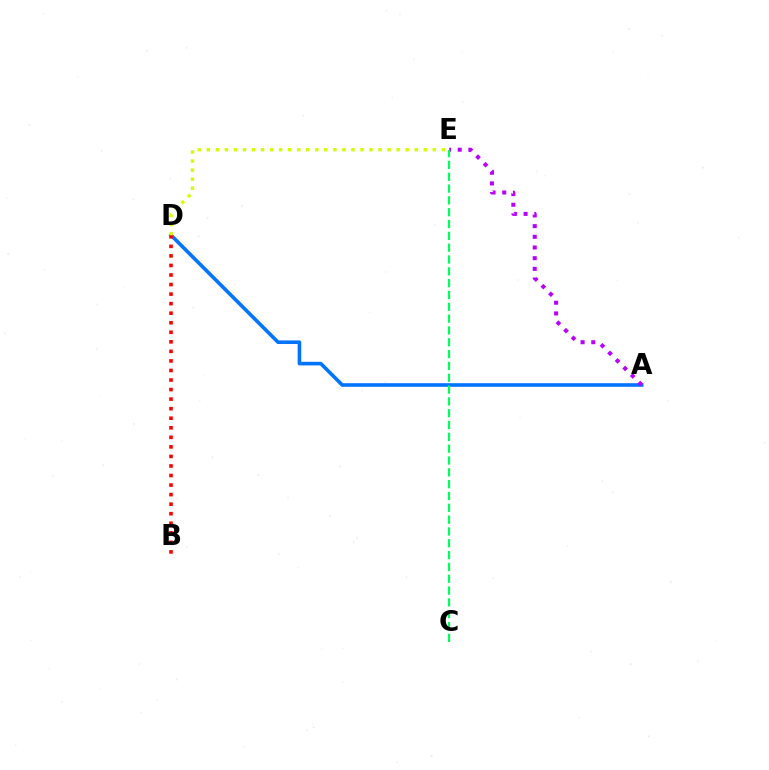{('A', 'D'): [{'color': '#0074ff', 'line_style': 'solid', 'thickness': 2.6}], ('A', 'E'): [{'color': '#b900ff', 'line_style': 'dotted', 'thickness': 2.9}], ('B', 'D'): [{'color': '#ff0000', 'line_style': 'dotted', 'thickness': 2.59}], ('D', 'E'): [{'color': '#d1ff00', 'line_style': 'dotted', 'thickness': 2.46}], ('C', 'E'): [{'color': '#00ff5c', 'line_style': 'dashed', 'thickness': 1.61}]}